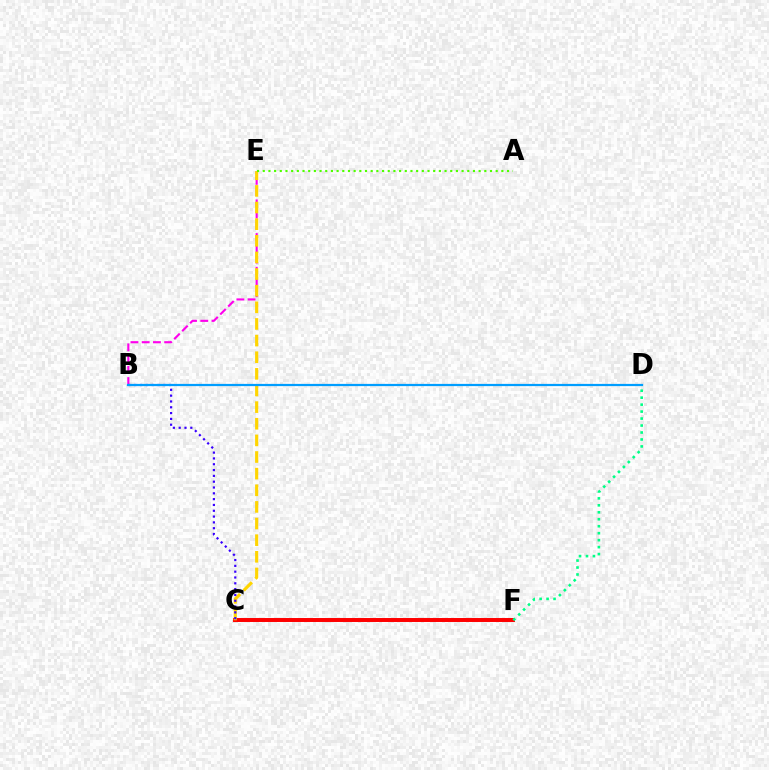{('C', 'F'): [{'color': '#ff0000', 'line_style': 'solid', 'thickness': 2.85}], ('B', 'E'): [{'color': '#ff00ed', 'line_style': 'dashed', 'thickness': 1.53}], ('C', 'E'): [{'color': '#ffd500', 'line_style': 'dashed', 'thickness': 2.26}], ('B', 'C'): [{'color': '#3700ff', 'line_style': 'dotted', 'thickness': 1.58}], ('B', 'D'): [{'color': '#009eff', 'line_style': 'solid', 'thickness': 1.6}], ('A', 'E'): [{'color': '#4fff00', 'line_style': 'dotted', 'thickness': 1.54}], ('D', 'F'): [{'color': '#00ff86', 'line_style': 'dotted', 'thickness': 1.89}]}